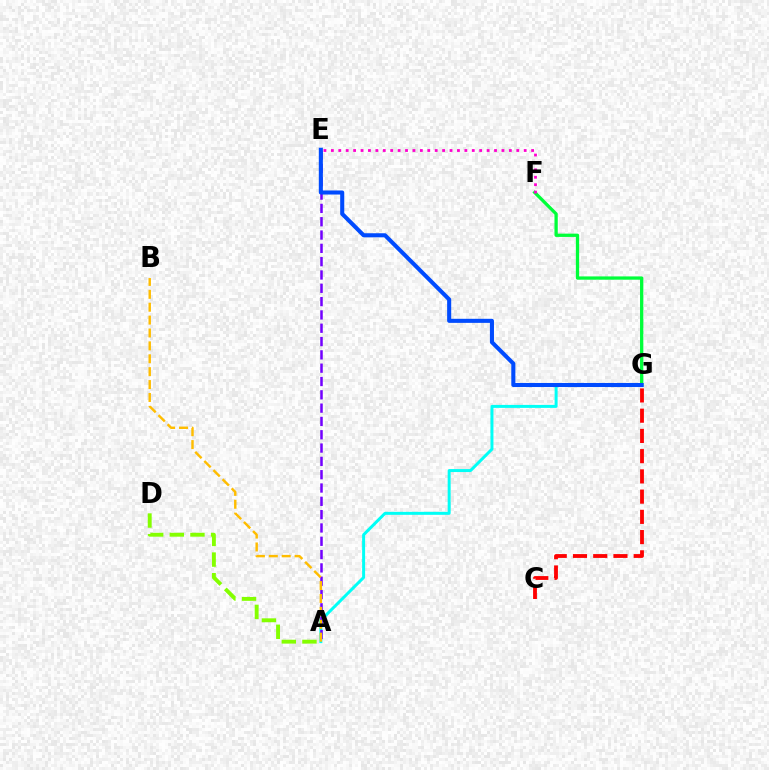{('A', 'G'): [{'color': '#00fff6', 'line_style': 'solid', 'thickness': 2.15}], ('F', 'G'): [{'color': '#00ff39', 'line_style': 'solid', 'thickness': 2.36}], ('A', 'E'): [{'color': '#7200ff', 'line_style': 'dashed', 'thickness': 1.81}], ('A', 'D'): [{'color': '#84ff00', 'line_style': 'dashed', 'thickness': 2.8}], ('E', 'G'): [{'color': '#004bff', 'line_style': 'solid', 'thickness': 2.93}], ('A', 'B'): [{'color': '#ffbd00', 'line_style': 'dashed', 'thickness': 1.75}], ('C', 'G'): [{'color': '#ff0000', 'line_style': 'dashed', 'thickness': 2.75}], ('E', 'F'): [{'color': '#ff00cf', 'line_style': 'dotted', 'thickness': 2.02}]}